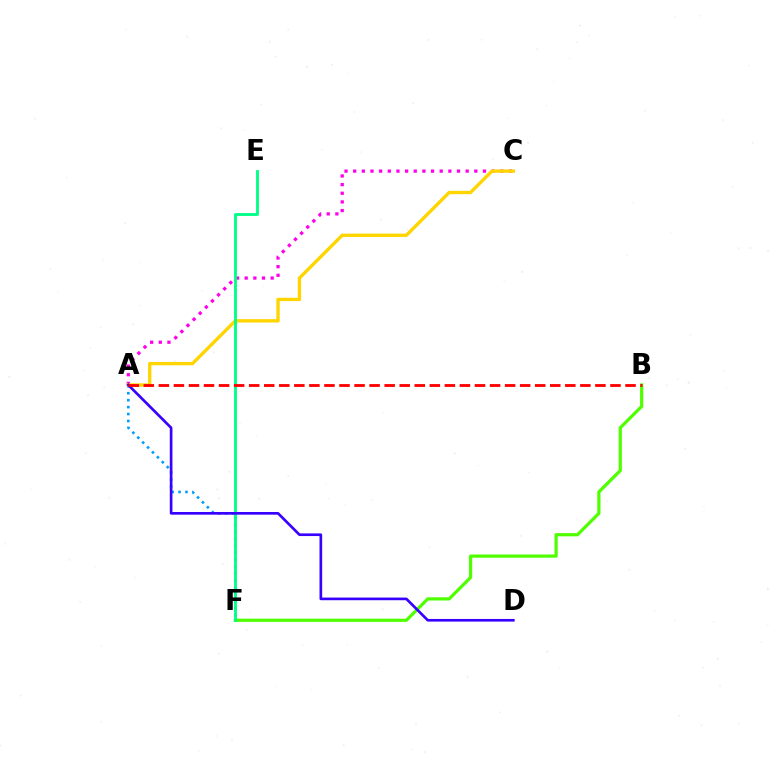{('A', 'C'): [{'color': '#ff00ed', 'line_style': 'dotted', 'thickness': 2.35}, {'color': '#ffd500', 'line_style': 'solid', 'thickness': 2.41}], ('B', 'F'): [{'color': '#4fff00', 'line_style': 'solid', 'thickness': 2.31}], ('A', 'F'): [{'color': '#009eff', 'line_style': 'dotted', 'thickness': 1.88}], ('E', 'F'): [{'color': '#00ff86', 'line_style': 'solid', 'thickness': 2.06}], ('A', 'D'): [{'color': '#3700ff', 'line_style': 'solid', 'thickness': 1.91}], ('A', 'B'): [{'color': '#ff0000', 'line_style': 'dashed', 'thickness': 2.05}]}